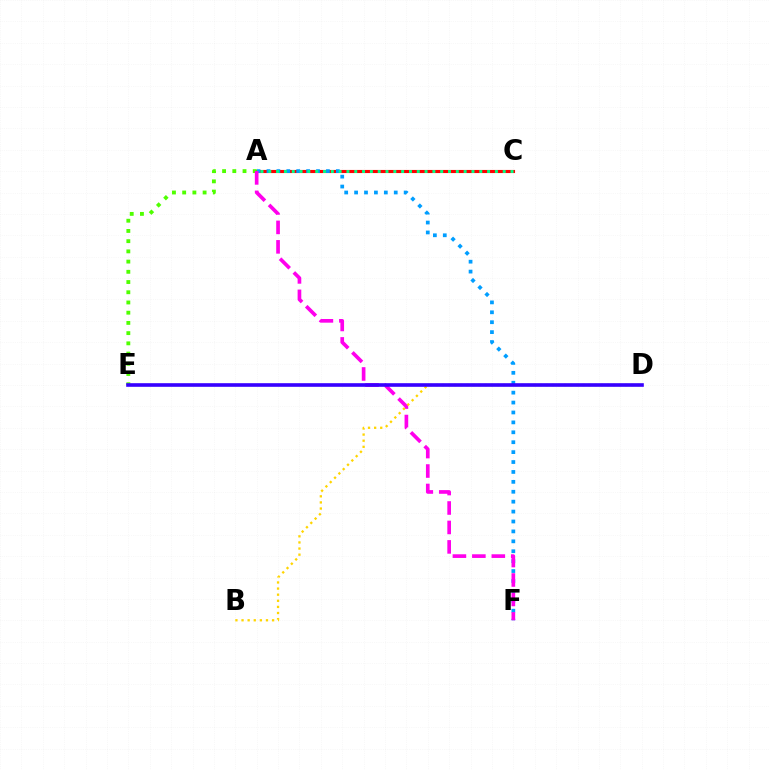{('A', 'C'): [{'color': '#ff0000', 'line_style': 'solid', 'thickness': 2.24}, {'color': '#00ff86', 'line_style': 'dotted', 'thickness': 2.12}], ('A', 'F'): [{'color': '#009eff', 'line_style': 'dotted', 'thickness': 2.69}, {'color': '#ff00ed', 'line_style': 'dashed', 'thickness': 2.64}], ('A', 'E'): [{'color': '#4fff00', 'line_style': 'dotted', 'thickness': 2.78}], ('B', 'D'): [{'color': '#ffd500', 'line_style': 'dotted', 'thickness': 1.66}], ('D', 'E'): [{'color': '#3700ff', 'line_style': 'solid', 'thickness': 2.61}]}